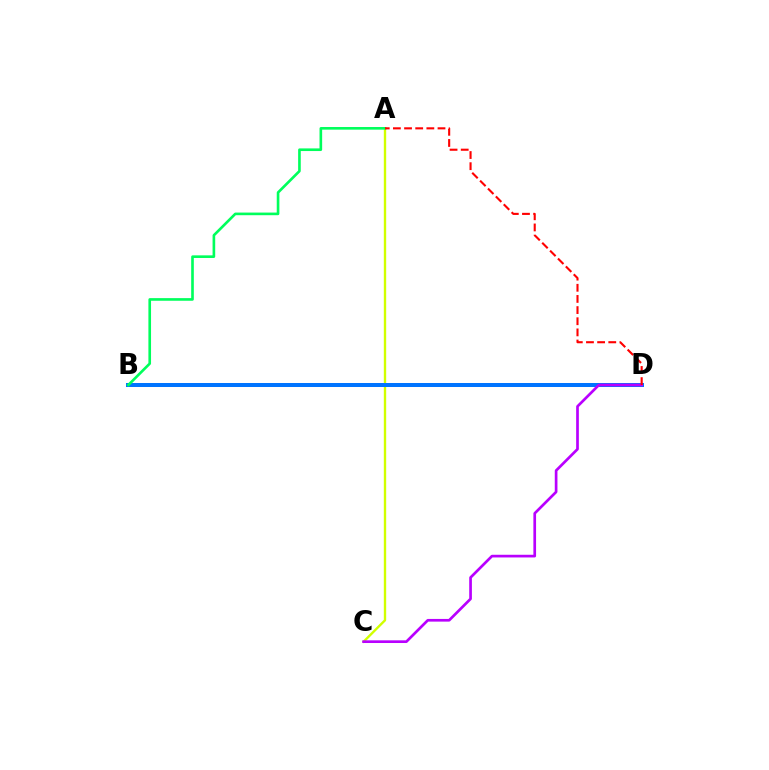{('A', 'C'): [{'color': '#d1ff00', 'line_style': 'solid', 'thickness': 1.7}], ('B', 'D'): [{'color': '#0074ff', 'line_style': 'solid', 'thickness': 2.89}], ('C', 'D'): [{'color': '#b900ff', 'line_style': 'solid', 'thickness': 1.93}], ('A', 'B'): [{'color': '#00ff5c', 'line_style': 'solid', 'thickness': 1.9}], ('A', 'D'): [{'color': '#ff0000', 'line_style': 'dashed', 'thickness': 1.51}]}